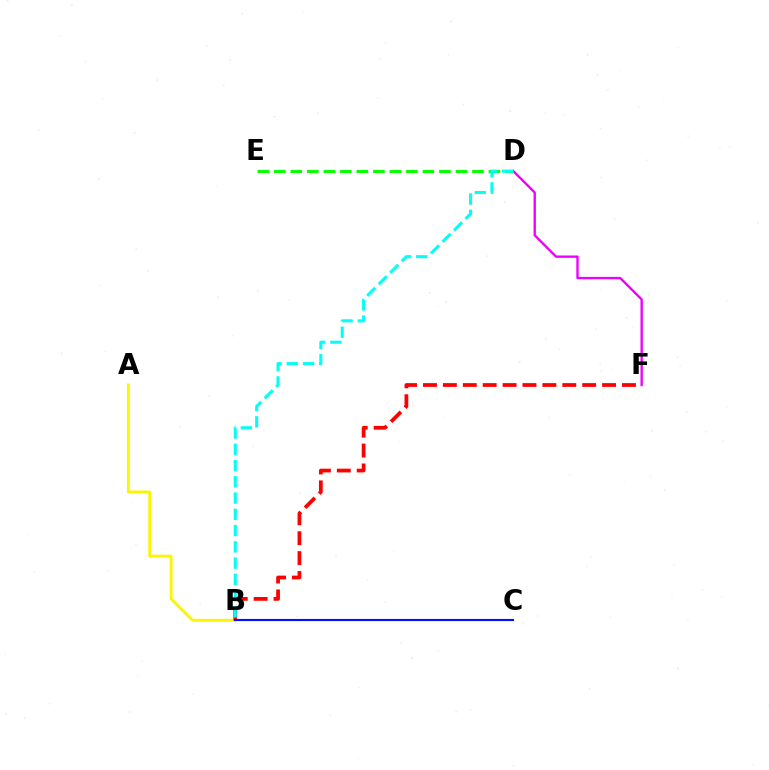{('D', 'F'): [{'color': '#ee00ff', 'line_style': 'solid', 'thickness': 1.7}], ('A', 'B'): [{'color': '#fcf500', 'line_style': 'solid', 'thickness': 2.04}], ('D', 'E'): [{'color': '#08ff00', 'line_style': 'dashed', 'thickness': 2.24}], ('B', 'F'): [{'color': '#ff0000', 'line_style': 'dashed', 'thickness': 2.7}], ('B', 'C'): [{'color': '#0010ff', 'line_style': 'solid', 'thickness': 1.52}], ('B', 'D'): [{'color': '#00fff6', 'line_style': 'dashed', 'thickness': 2.21}]}